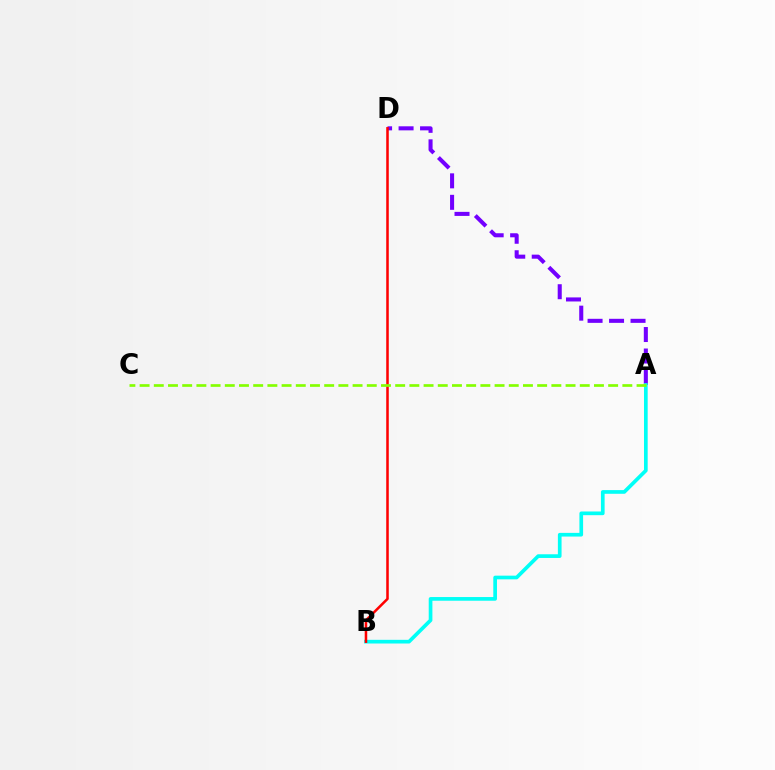{('A', 'D'): [{'color': '#7200ff', 'line_style': 'dashed', 'thickness': 2.92}], ('A', 'B'): [{'color': '#00fff6', 'line_style': 'solid', 'thickness': 2.65}], ('B', 'D'): [{'color': '#ff0000', 'line_style': 'solid', 'thickness': 1.83}], ('A', 'C'): [{'color': '#84ff00', 'line_style': 'dashed', 'thickness': 1.93}]}